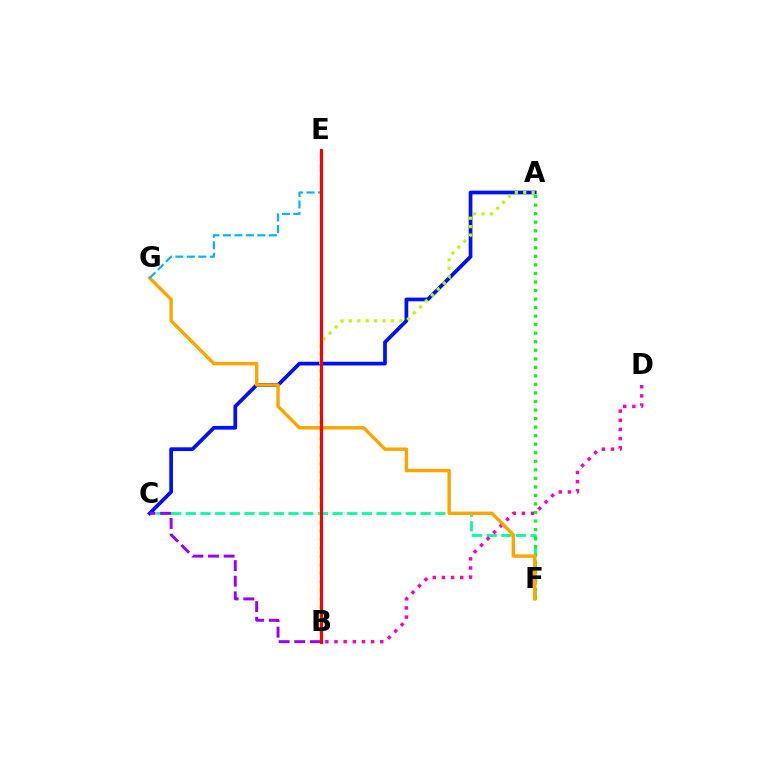{('C', 'F'): [{'color': '#00ff9d', 'line_style': 'dashed', 'thickness': 1.99}], ('B', 'D'): [{'color': '#ff00bd', 'line_style': 'dotted', 'thickness': 2.49}], ('A', 'C'): [{'color': '#0010ff', 'line_style': 'solid', 'thickness': 2.68}], ('A', 'B'): [{'color': '#b3ff00', 'line_style': 'dotted', 'thickness': 2.29}], ('A', 'F'): [{'color': '#08ff00', 'line_style': 'dotted', 'thickness': 2.32}], ('F', 'G'): [{'color': '#ffa500', 'line_style': 'solid', 'thickness': 2.45}], ('B', 'C'): [{'color': '#9b00ff', 'line_style': 'dashed', 'thickness': 2.12}], ('E', 'G'): [{'color': '#00b5ff', 'line_style': 'dashed', 'thickness': 1.56}], ('B', 'E'): [{'color': '#ff0000', 'line_style': 'solid', 'thickness': 2.26}]}